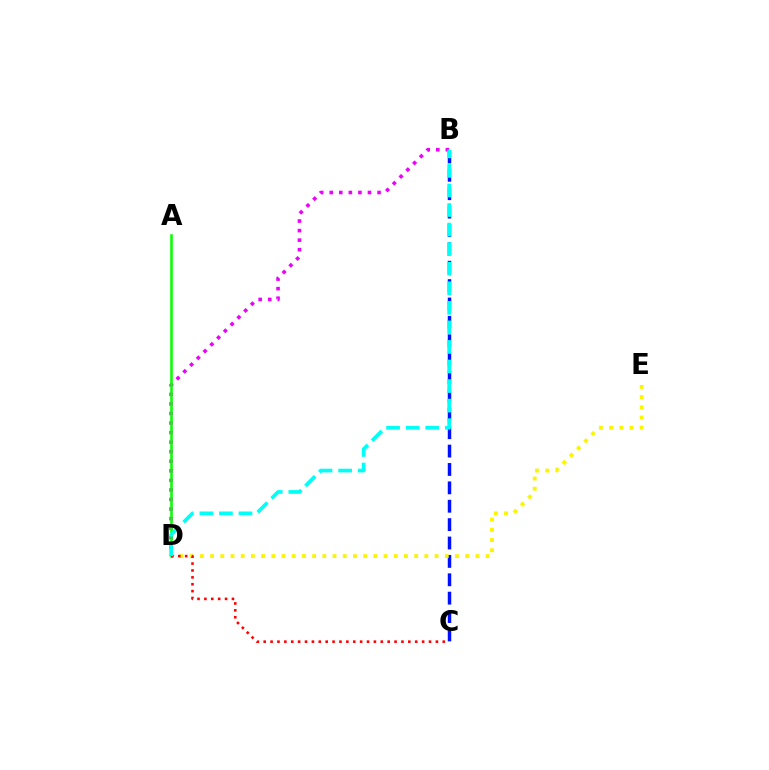{('B', 'D'): [{'color': '#ee00ff', 'line_style': 'dotted', 'thickness': 2.6}, {'color': '#00fff6', 'line_style': 'dashed', 'thickness': 2.66}], ('B', 'C'): [{'color': '#0010ff', 'line_style': 'dashed', 'thickness': 2.5}], ('D', 'E'): [{'color': '#fcf500', 'line_style': 'dotted', 'thickness': 2.77}], ('A', 'D'): [{'color': '#08ff00', 'line_style': 'solid', 'thickness': 1.85}], ('C', 'D'): [{'color': '#ff0000', 'line_style': 'dotted', 'thickness': 1.87}]}